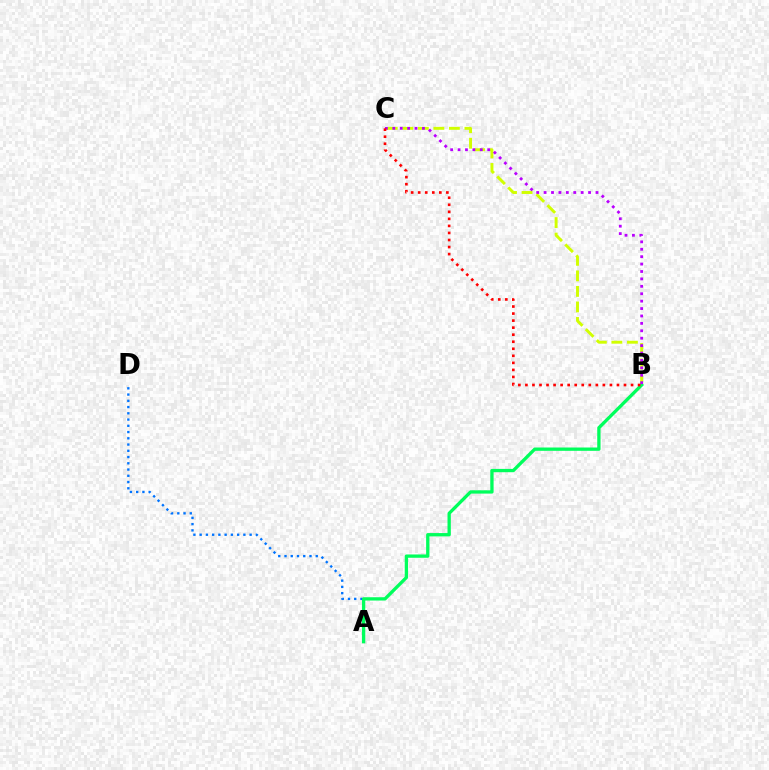{('B', 'C'): [{'color': '#d1ff00', 'line_style': 'dashed', 'thickness': 2.11}, {'color': '#b900ff', 'line_style': 'dotted', 'thickness': 2.01}, {'color': '#ff0000', 'line_style': 'dotted', 'thickness': 1.91}], ('A', 'D'): [{'color': '#0074ff', 'line_style': 'dotted', 'thickness': 1.7}], ('A', 'B'): [{'color': '#00ff5c', 'line_style': 'solid', 'thickness': 2.38}]}